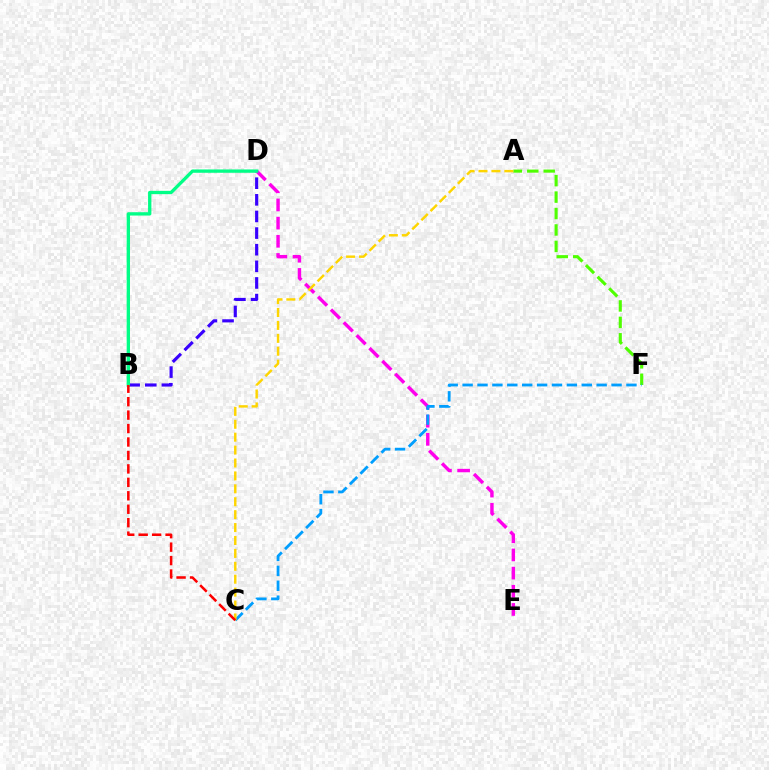{('A', 'F'): [{'color': '#4fff00', 'line_style': 'dashed', 'thickness': 2.23}], ('B', 'D'): [{'color': '#3700ff', 'line_style': 'dashed', 'thickness': 2.26}, {'color': '#00ff86', 'line_style': 'solid', 'thickness': 2.39}], ('D', 'E'): [{'color': '#ff00ed', 'line_style': 'dashed', 'thickness': 2.47}], ('C', 'F'): [{'color': '#009eff', 'line_style': 'dashed', 'thickness': 2.02}], ('A', 'C'): [{'color': '#ffd500', 'line_style': 'dashed', 'thickness': 1.75}], ('B', 'C'): [{'color': '#ff0000', 'line_style': 'dashed', 'thickness': 1.83}]}